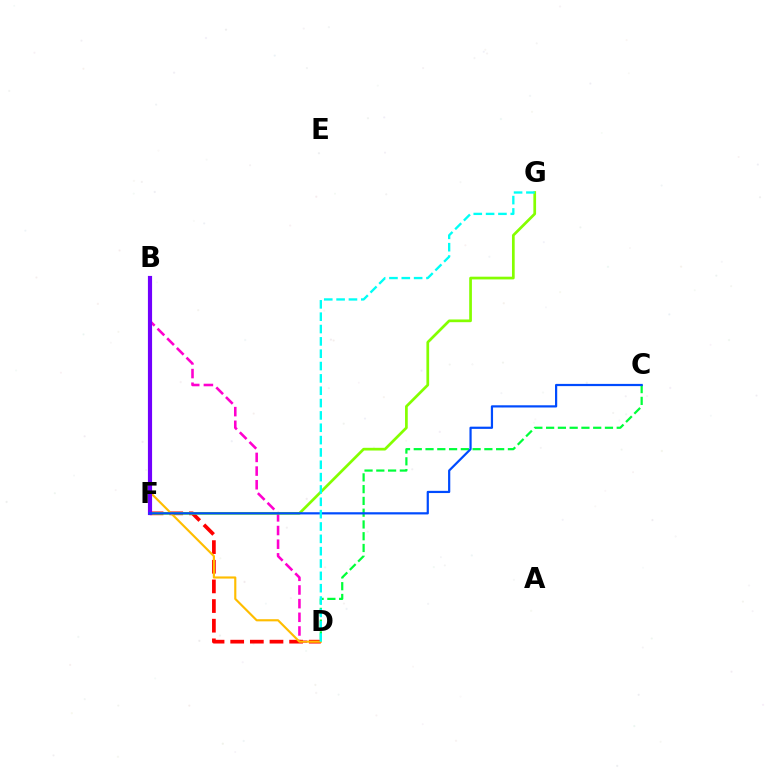{('B', 'D'): [{'color': '#ff00cf', 'line_style': 'dashed', 'thickness': 1.86}, {'color': '#ffbd00', 'line_style': 'solid', 'thickness': 1.54}], ('C', 'D'): [{'color': '#00ff39', 'line_style': 'dashed', 'thickness': 1.6}], ('D', 'F'): [{'color': '#ff0000', 'line_style': 'dashed', 'thickness': 2.67}], ('F', 'G'): [{'color': '#84ff00', 'line_style': 'solid', 'thickness': 1.95}], ('B', 'F'): [{'color': '#7200ff', 'line_style': 'solid', 'thickness': 2.99}], ('C', 'F'): [{'color': '#004bff', 'line_style': 'solid', 'thickness': 1.59}], ('D', 'G'): [{'color': '#00fff6', 'line_style': 'dashed', 'thickness': 1.68}]}